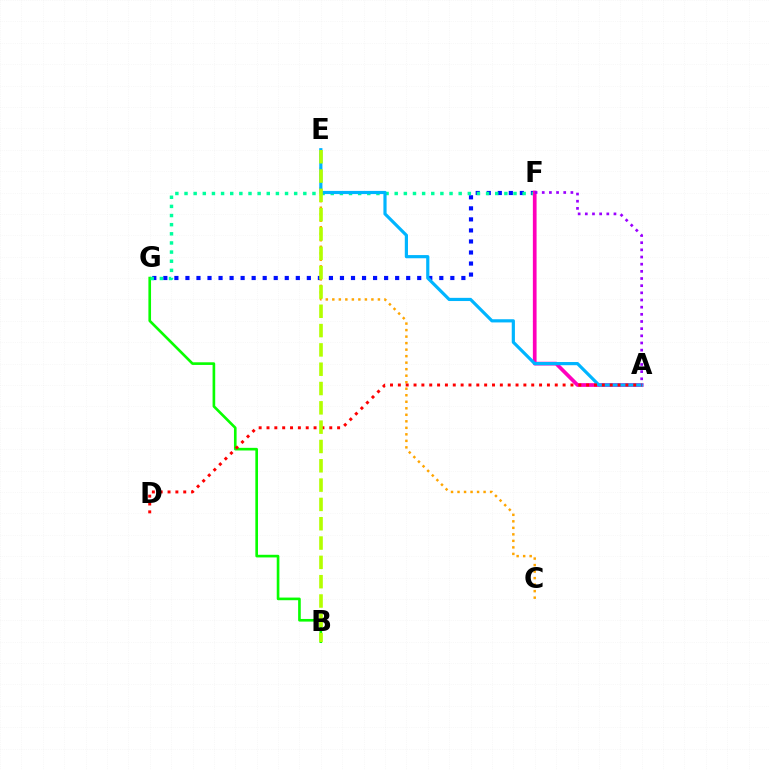{('F', 'G'): [{'color': '#0010ff', 'line_style': 'dotted', 'thickness': 3.0}, {'color': '#00ff9d', 'line_style': 'dotted', 'thickness': 2.48}], ('B', 'G'): [{'color': '#08ff00', 'line_style': 'solid', 'thickness': 1.9}], ('C', 'E'): [{'color': '#ffa500', 'line_style': 'dotted', 'thickness': 1.77}], ('A', 'F'): [{'color': '#ff00bd', 'line_style': 'solid', 'thickness': 2.67}, {'color': '#9b00ff', 'line_style': 'dotted', 'thickness': 1.95}], ('A', 'E'): [{'color': '#00b5ff', 'line_style': 'solid', 'thickness': 2.29}], ('A', 'D'): [{'color': '#ff0000', 'line_style': 'dotted', 'thickness': 2.13}], ('B', 'E'): [{'color': '#b3ff00', 'line_style': 'dashed', 'thickness': 2.62}]}